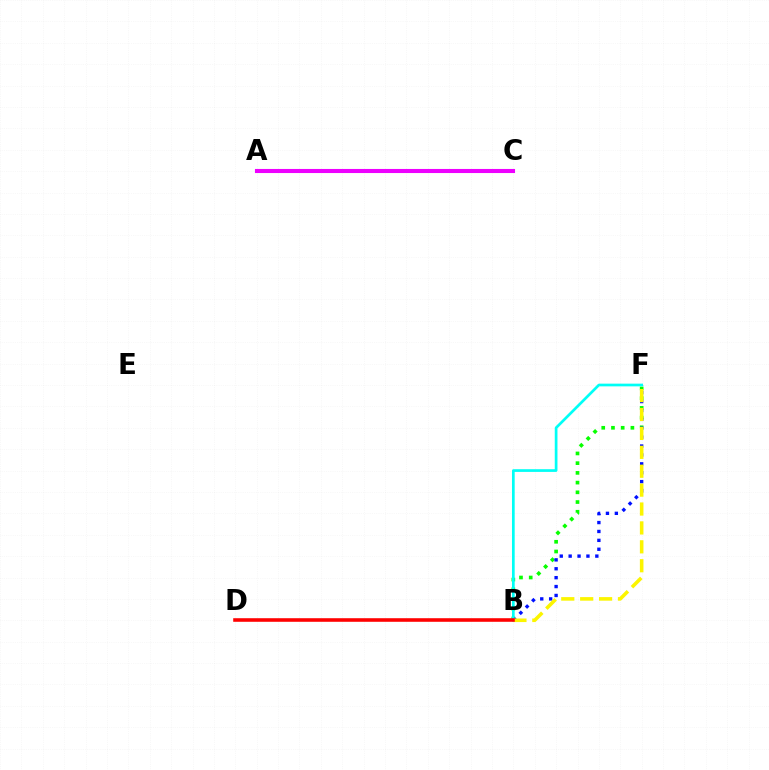{('B', 'F'): [{'color': '#08ff00', 'line_style': 'dotted', 'thickness': 2.64}, {'color': '#0010ff', 'line_style': 'dotted', 'thickness': 2.42}, {'color': '#00fff6', 'line_style': 'solid', 'thickness': 1.95}, {'color': '#fcf500', 'line_style': 'dashed', 'thickness': 2.57}], ('A', 'C'): [{'color': '#ee00ff', 'line_style': 'solid', 'thickness': 2.94}], ('B', 'D'): [{'color': '#ff0000', 'line_style': 'solid', 'thickness': 2.58}]}